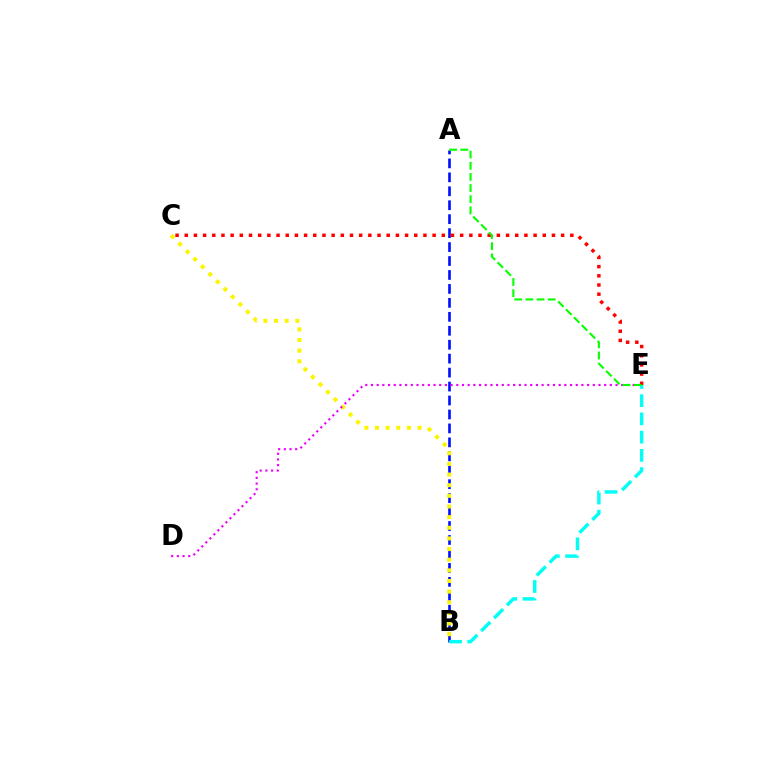{('A', 'B'): [{'color': '#0010ff', 'line_style': 'dashed', 'thickness': 1.89}], ('B', 'E'): [{'color': '#00fff6', 'line_style': 'dashed', 'thickness': 2.48}], ('B', 'C'): [{'color': '#fcf500', 'line_style': 'dotted', 'thickness': 2.89}], ('C', 'E'): [{'color': '#ff0000', 'line_style': 'dotted', 'thickness': 2.49}], ('D', 'E'): [{'color': '#ee00ff', 'line_style': 'dotted', 'thickness': 1.55}], ('A', 'E'): [{'color': '#08ff00', 'line_style': 'dashed', 'thickness': 1.52}]}